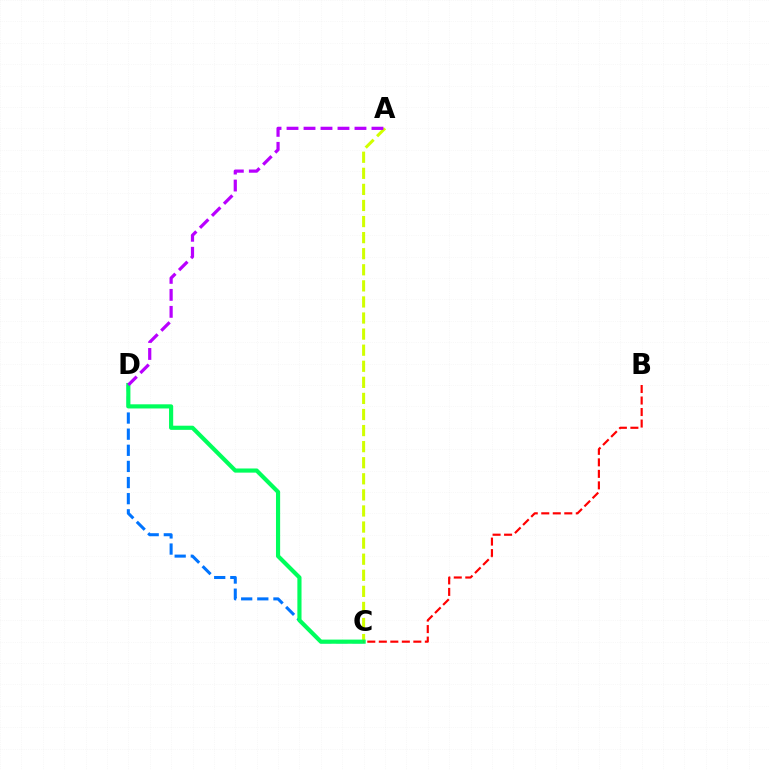{('C', 'D'): [{'color': '#0074ff', 'line_style': 'dashed', 'thickness': 2.19}, {'color': '#00ff5c', 'line_style': 'solid', 'thickness': 2.99}], ('A', 'C'): [{'color': '#d1ff00', 'line_style': 'dashed', 'thickness': 2.18}], ('A', 'D'): [{'color': '#b900ff', 'line_style': 'dashed', 'thickness': 2.31}], ('B', 'C'): [{'color': '#ff0000', 'line_style': 'dashed', 'thickness': 1.56}]}